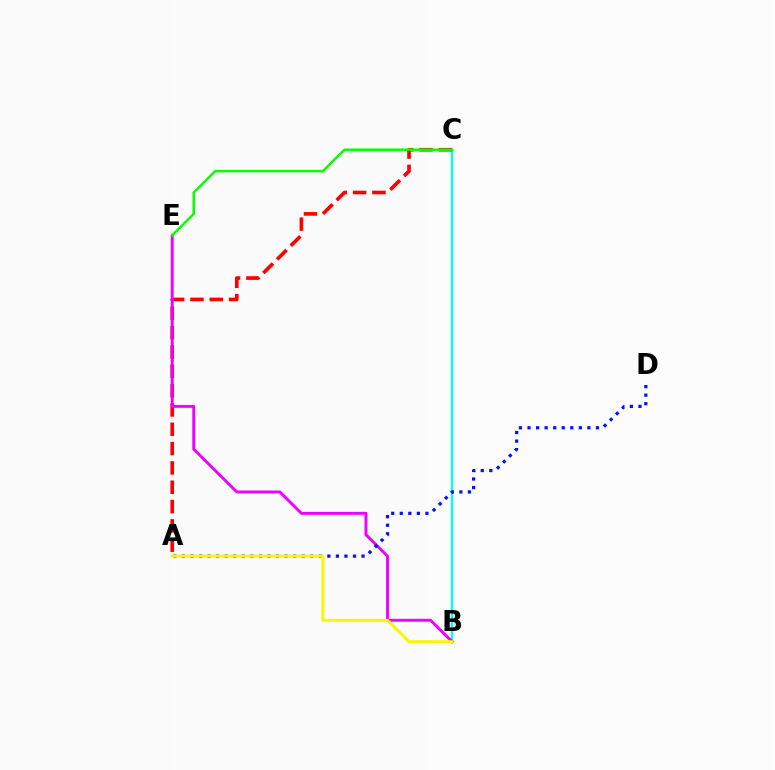{('B', 'C'): [{'color': '#00fff6', 'line_style': 'solid', 'thickness': 1.66}], ('A', 'C'): [{'color': '#ff0000', 'line_style': 'dashed', 'thickness': 2.62}], ('B', 'E'): [{'color': '#ee00ff', 'line_style': 'solid', 'thickness': 2.1}], ('A', 'D'): [{'color': '#0010ff', 'line_style': 'dotted', 'thickness': 2.32}], ('C', 'E'): [{'color': '#08ff00', 'line_style': 'solid', 'thickness': 1.79}], ('A', 'B'): [{'color': '#fcf500', 'line_style': 'solid', 'thickness': 2.11}]}